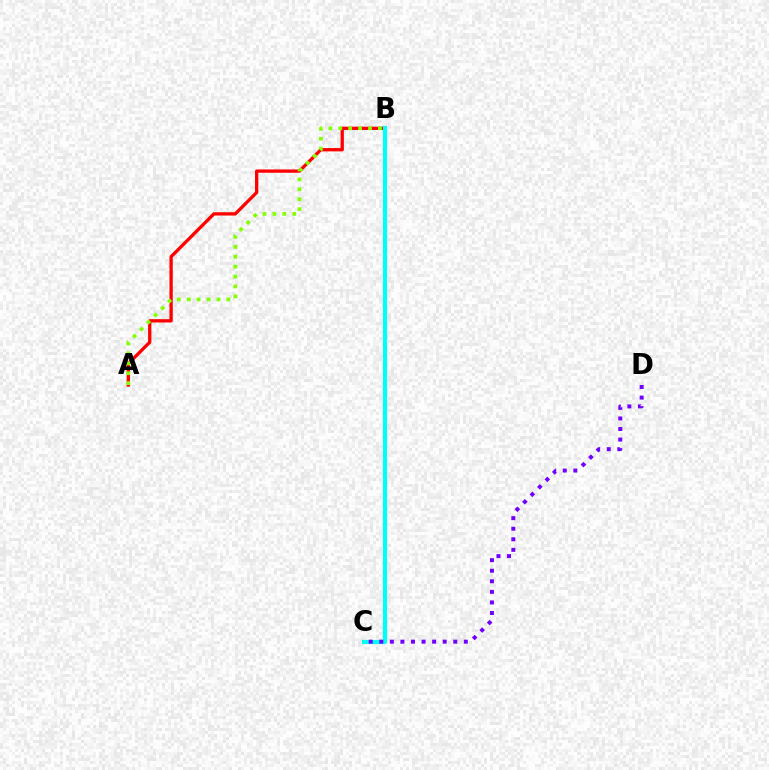{('A', 'B'): [{'color': '#ff0000', 'line_style': 'solid', 'thickness': 2.38}, {'color': '#84ff00', 'line_style': 'dotted', 'thickness': 2.69}], ('B', 'C'): [{'color': '#00fff6', 'line_style': 'solid', 'thickness': 2.98}], ('C', 'D'): [{'color': '#7200ff', 'line_style': 'dotted', 'thickness': 2.87}]}